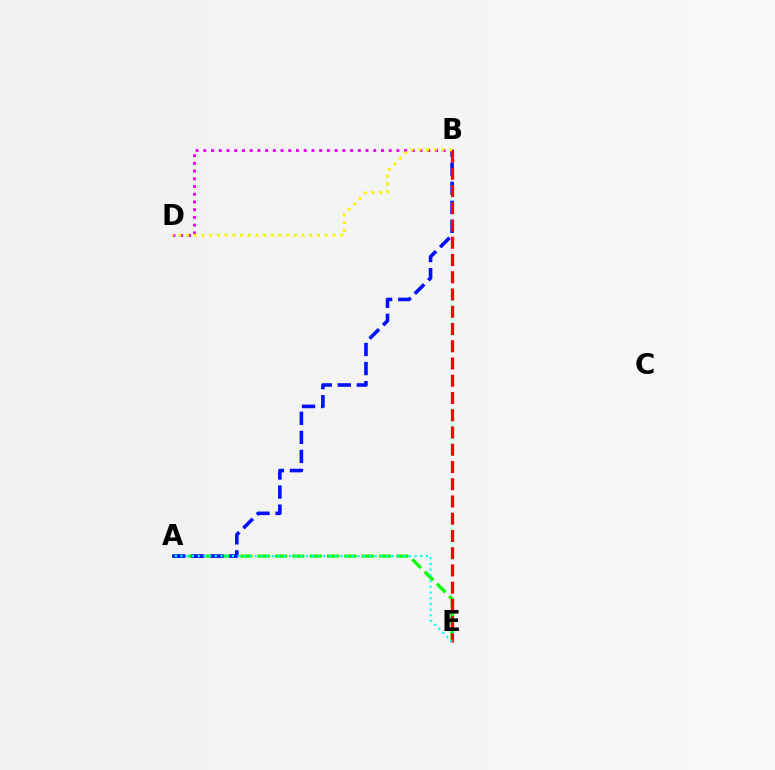{('A', 'E'): [{'color': '#08ff00', 'line_style': 'dashed', 'thickness': 2.36}, {'color': '#00fff6', 'line_style': 'dotted', 'thickness': 1.55}], ('A', 'B'): [{'color': '#0010ff', 'line_style': 'dashed', 'thickness': 2.59}], ('B', 'D'): [{'color': '#ee00ff', 'line_style': 'dotted', 'thickness': 2.1}, {'color': '#fcf500', 'line_style': 'dotted', 'thickness': 2.09}], ('B', 'E'): [{'color': '#ff0000', 'line_style': 'dashed', 'thickness': 2.34}]}